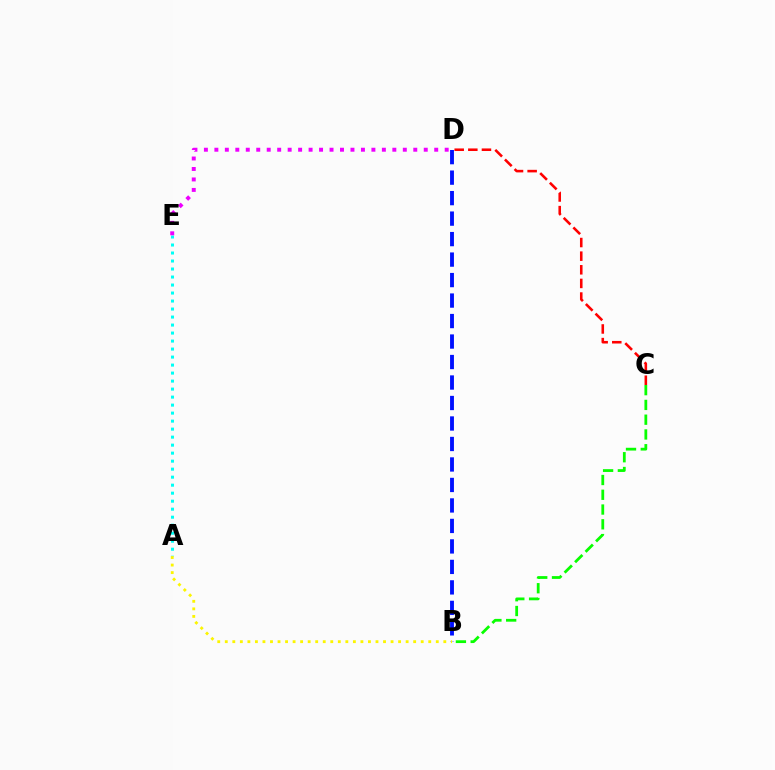{('A', 'E'): [{'color': '#00fff6', 'line_style': 'dotted', 'thickness': 2.18}], ('C', 'D'): [{'color': '#ff0000', 'line_style': 'dashed', 'thickness': 1.85}], ('B', 'C'): [{'color': '#08ff00', 'line_style': 'dashed', 'thickness': 2.01}], ('B', 'D'): [{'color': '#0010ff', 'line_style': 'dashed', 'thickness': 2.78}], ('A', 'B'): [{'color': '#fcf500', 'line_style': 'dotted', 'thickness': 2.05}], ('D', 'E'): [{'color': '#ee00ff', 'line_style': 'dotted', 'thickness': 2.84}]}